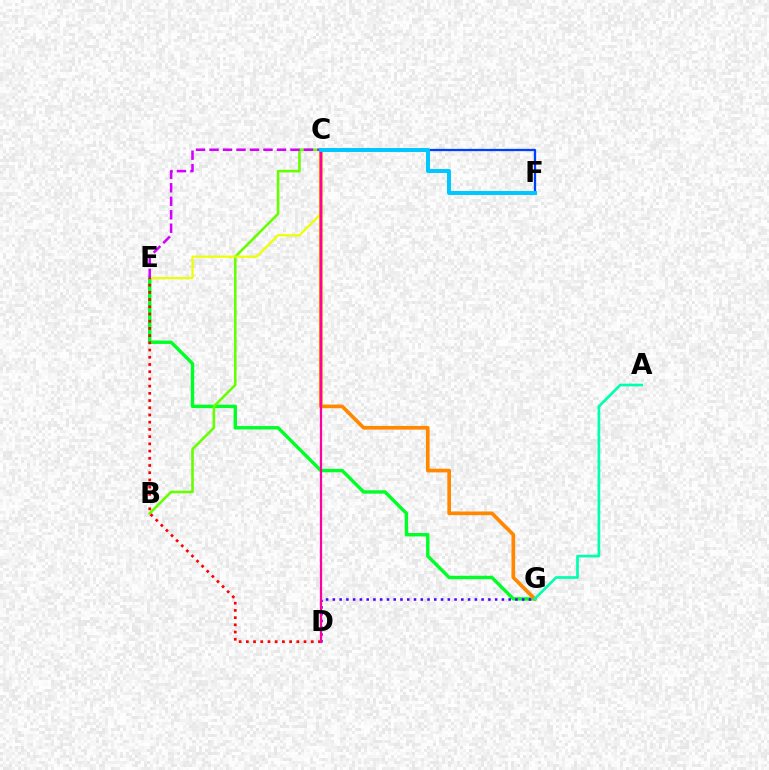{('E', 'G'): [{'color': '#00ff27', 'line_style': 'solid', 'thickness': 2.45}], ('B', 'C'): [{'color': '#66ff00', 'line_style': 'solid', 'thickness': 1.87}], ('C', 'F'): [{'color': '#003fff', 'line_style': 'solid', 'thickness': 1.65}, {'color': '#00c7ff', 'line_style': 'solid', 'thickness': 2.86}], ('C', 'E'): [{'color': '#eeff00', 'line_style': 'solid', 'thickness': 1.58}, {'color': '#d600ff', 'line_style': 'dashed', 'thickness': 1.83}], ('D', 'E'): [{'color': '#ff0000', 'line_style': 'dotted', 'thickness': 1.96}], ('D', 'G'): [{'color': '#4f00ff', 'line_style': 'dotted', 'thickness': 1.84}], ('C', 'G'): [{'color': '#ff8800', 'line_style': 'solid', 'thickness': 2.64}], ('A', 'G'): [{'color': '#00ffaf', 'line_style': 'solid', 'thickness': 1.93}], ('C', 'D'): [{'color': '#ff00a0', 'line_style': 'solid', 'thickness': 1.61}]}